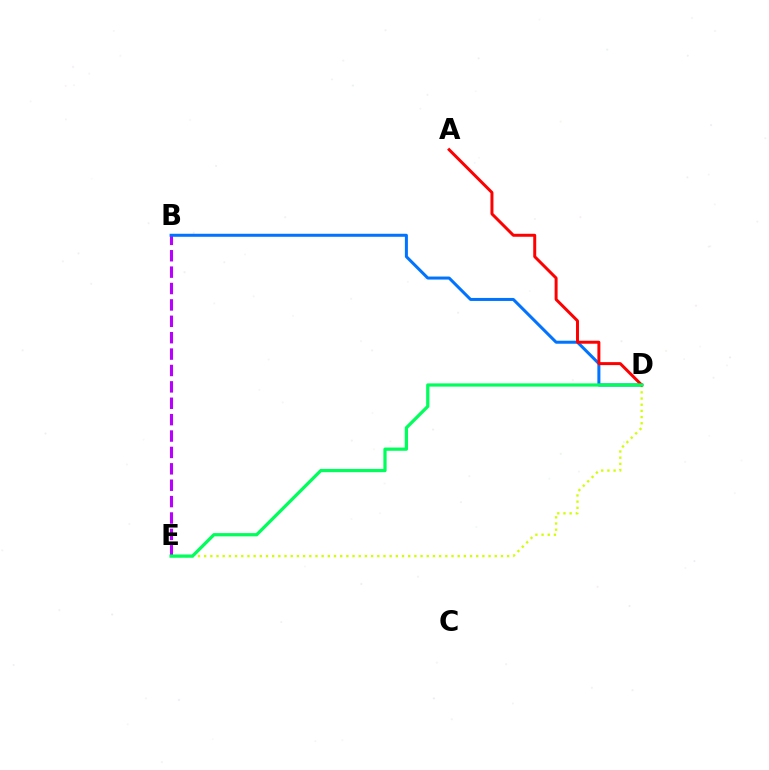{('B', 'E'): [{'color': '#b900ff', 'line_style': 'dashed', 'thickness': 2.23}], ('D', 'E'): [{'color': '#d1ff00', 'line_style': 'dotted', 'thickness': 1.68}, {'color': '#00ff5c', 'line_style': 'solid', 'thickness': 2.34}], ('B', 'D'): [{'color': '#0074ff', 'line_style': 'solid', 'thickness': 2.17}], ('A', 'D'): [{'color': '#ff0000', 'line_style': 'solid', 'thickness': 2.14}]}